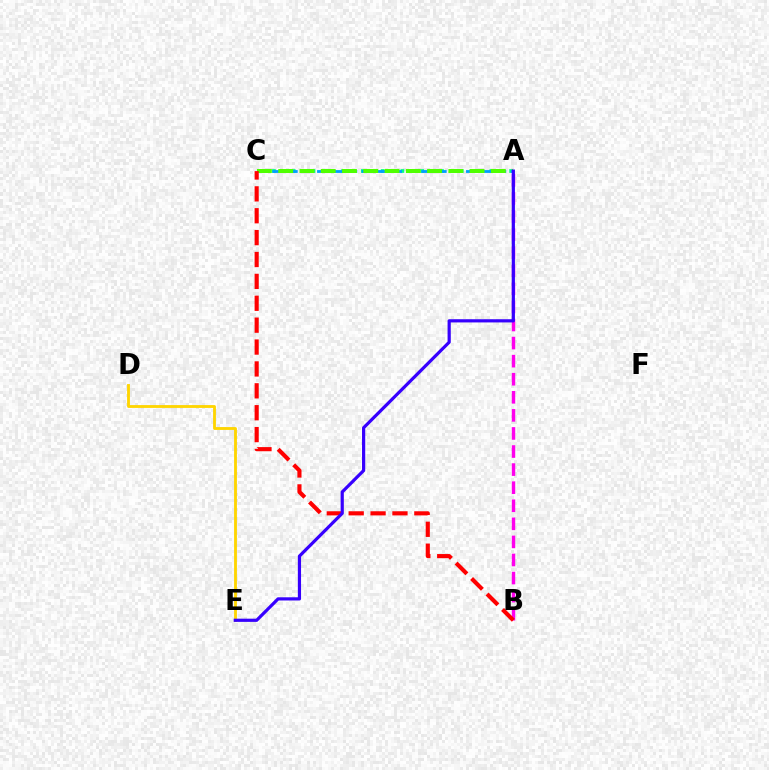{('A', 'C'): [{'color': '#00ff86', 'line_style': 'dotted', 'thickness': 2.69}, {'color': '#009eff', 'line_style': 'dashed', 'thickness': 2.02}, {'color': '#4fff00', 'line_style': 'dashed', 'thickness': 2.89}], ('A', 'B'): [{'color': '#ff00ed', 'line_style': 'dashed', 'thickness': 2.46}], ('D', 'E'): [{'color': '#ffd500', 'line_style': 'solid', 'thickness': 2.04}], ('B', 'C'): [{'color': '#ff0000', 'line_style': 'dashed', 'thickness': 2.97}], ('A', 'E'): [{'color': '#3700ff', 'line_style': 'solid', 'thickness': 2.3}]}